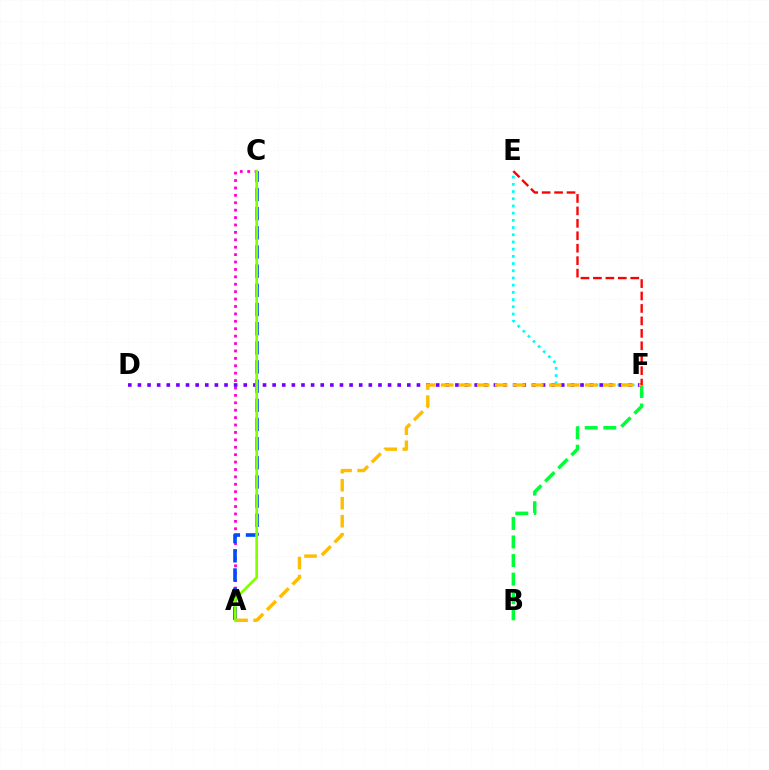{('E', 'F'): [{'color': '#00fff6', 'line_style': 'dotted', 'thickness': 1.96}, {'color': '#ff0000', 'line_style': 'dashed', 'thickness': 1.69}], ('A', 'C'): [{'color': '#ff00cf', 'line_style': 'dotted', 'thickness': 2.01}, {'color': '#004bff', 'line_style': 'dashed', 'thickness': 2.6}, {'color': '#84ff00', 'line_style': 'solid', 'thickness': 1.94}], ('B', 'F'): [{'color': '#00ff39', 'line_style': 'dashed', 'thickness': 2.52}], ('D', 'F'): [{'color': '#7200ff', 'line_style': 'dotted', 'thickness': 2.61}], ('A', 'F'): [{'color': '#ffbd00', 'line_style': 'dashed', 'thickness': 2.45}]}